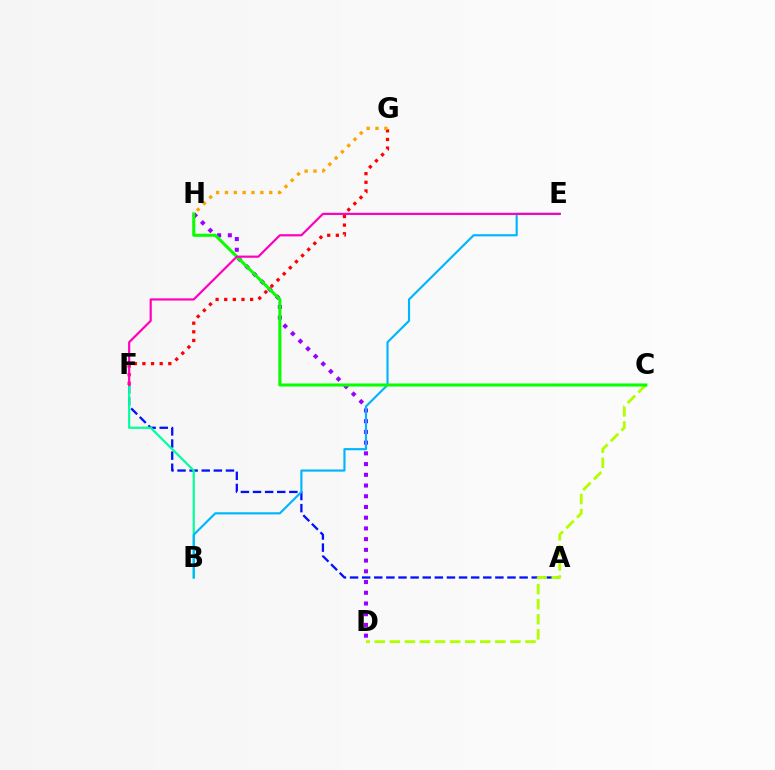{('D', 'H'): [{'color': '#9b00ff', 'line_style': 'dotted', 'thickness': 2.91}], ('A', 'F'): [{'color': '#0010ff', 'line_style': 'dashed', 'thickness': 1.65}], ('C', 'D'): [{'color': '#b3ff00', 'line_style': 'dashed', 'thickness': 2.05}], ('B', 'F'): [{'color': '#00ff9d', 'line_style': 'solid', 'thickness': 1.58}], ('B', 'E'): [{'color': '#00b5ff', 'line_style': 'solid', 'thickness': 1.55}], ('F', 'G'): [{'color': '#ff0000', 'line_style': 'dotted', 'thickness': 2.34}], ('C', 'H'): [{'color': '#08ff00', 'line_style': 'solid', 'thickness': 2.2}], ('G', 'H'): [{'color': '#ffa500', 'line_style': 'dotted', 'thickness': 2.4}], ('E', 'F'): [{'color': '#ff00bd', 'line_style': 'solid', 'thickness': 1.57}]}